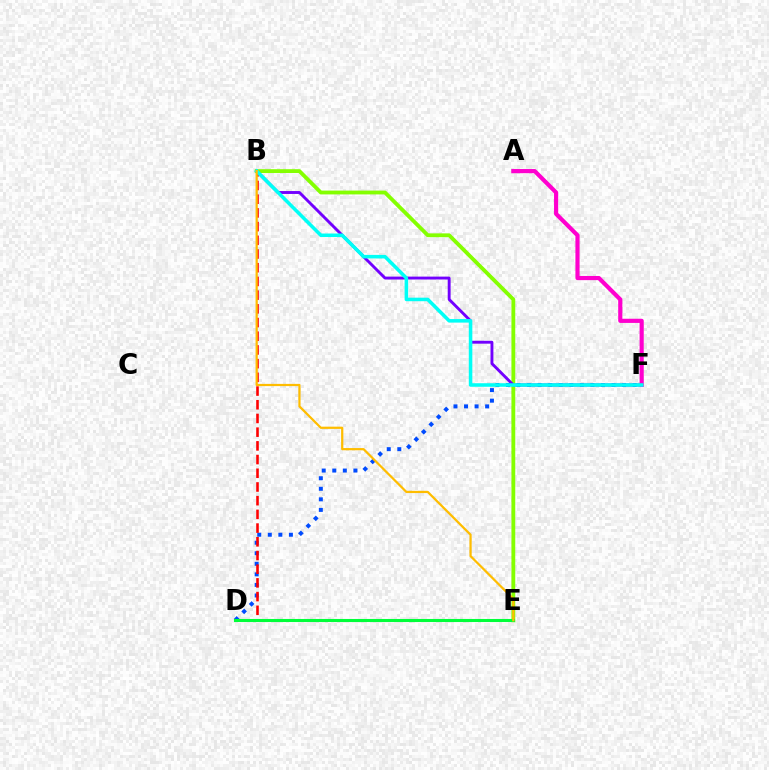{('B', 'E'): [{'color': '#84ff00', 'line_style': 'solid', 'thickness': 2.76}, {'color': '#ffbd00', 'line_style': 'solid', 'thickness': 1.6}], ('D', 'F'): [{'color': '#004bff', 'line_style': 'dotted', 'thickness': 2.87}], ('B', 'F'): [{'color': '#7200ff', 'line_style': 'solid', 'thickness': 2.08}, {'color': '#00fff6', 'line_style': 'solid', 'thickness': 2.55}], ('B', 'D'): [{'color': '#ff0000', 'line_style': 'dashed', 'thickness': 1.86}], ('A', 'F'): [{'color': '#ff00cf', 'line_style': 'solid', 'thickness': 3.0}], ('D', 'E'): [{'color': '#00ff39', 'line_style': 'solid', 'thickness': 2.21}]}